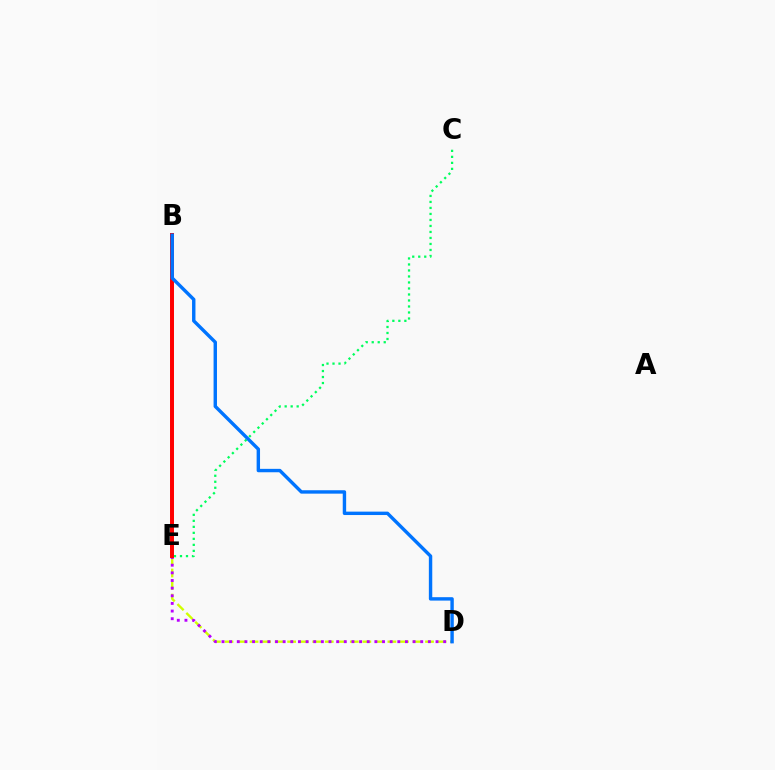{('D', 'E'): [{'color': '#d1ff00', 'line_style': 'dashed', 'thickness': 1.7}, {'color': '#b900ff', 'line_style': 'dotted', 'thickness': 2.08}], ('C', 'E'): [{'color': '#00ff5c', 'line_style': 'dotted', 'thickness': 1.63}], ('B', 'E'): [{'color': '#ff0000', 'line_style': 'solid', 'thickness': 2.86}], ('B', 'D'): [{'color': '#0074ff', 'line_style': 'solid', 'thickness': 2.45}]}